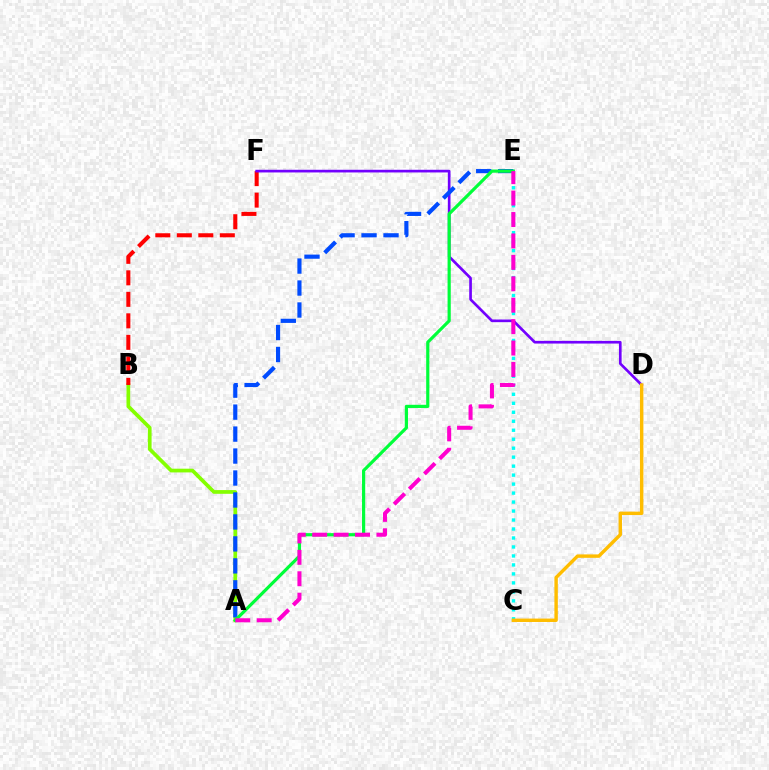{('A', 'B'): [{'color': '#84ff00', 'line_style': 'solid', 'thickness': 2.68}], ('C', 'E'): [{'color': '#00fff6', 'line_style': 'dotted', 'thickness': 2.44}], ('B', 'F'): [{'color': '#ff0000', 'line_style': 'dashed', 'thickness': 2.92}], ('D', 'F'): [{'color': '#7200ff', 'line_style': 'solid', 'thickness': 1.92}], ('A', 'E'): [{'color': '#004bff', 'line_style': 'dashed', 'thickness': 2.98}, {'color': '#00ff39', 'line_style': 'solid', 'thickness': 2.29}, {'color': '#ff00cf', 'line_style': 'dashed', 'thickness': 2.91}], ('C', 'D'): [{'color': '#ffbd00', 'line_style': 'solid', 'thickness': 2.46}]}